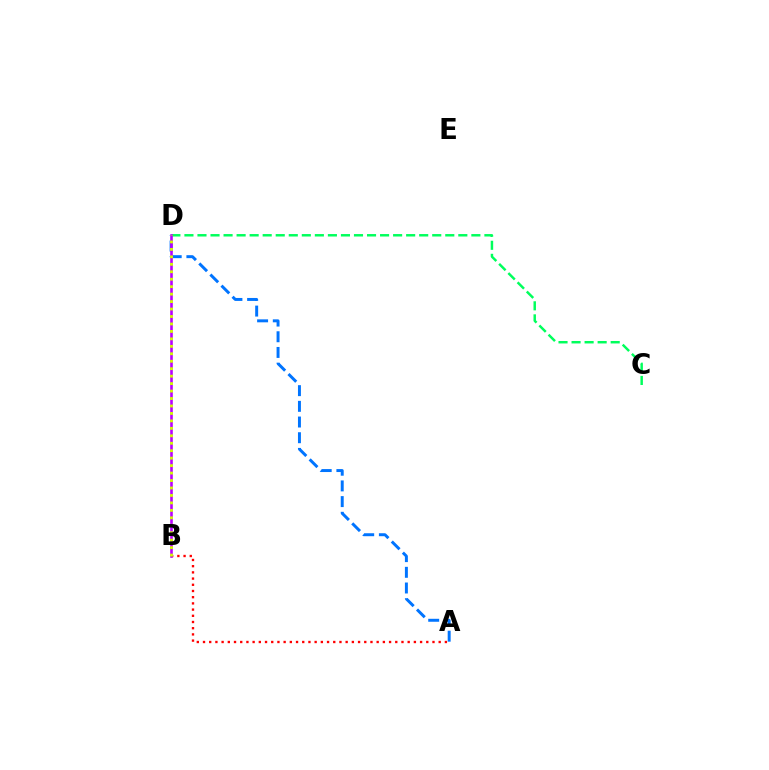{('A', 'B'): [{'color': '#ff0000', 'line_style': 'dotted', 'thickness': 1.69}], ('A', 'D'): [{'color': '#0074ff', 'line_style': 'dashed', 'thickness': 2.13}], ('C', 'D'): [{'color': '#00ff5c', 'line_style': 'dashed', 'thickness': 1.77}], ('B', 'D'): [{'color': '#b900ff', 'line_style': 'solid', 'thickness': 1.87}, {'color': '#d1ff00', 'line_style': 'dotted', 'thickness': 2.03}]}